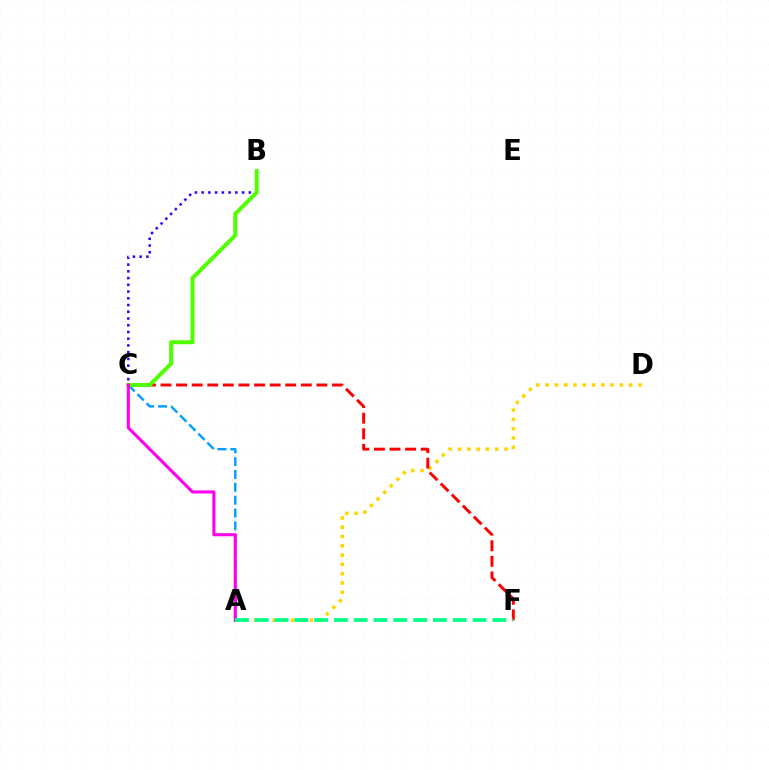{('A', 'C'): [{'color': '#009eff', 'line_style': 'dashed', 'thickness': 1.75}, {'color': '#ff00ed', 'line_style': 'solid', 'thickness': 2.22}], ('A', 'D'): [{'color': '#ffd500', 'line_style': 'dotted', 'thickness': 2.52}], ('B', 'C'): [{'color': '#3700ff', 'line_style': 'dotted', 'thickness': 1.83}, {'color': '#4fff00', 'line_style': 'solid', 'thickness': 2.85}], ('C', 'F'): [{'color': '#ff0000', 'line_style': 'dashed', 'thickness': 2.12}], ('A', 'F'): [{'color': '#00ff86', 'line_style': 'dashed', 'thickness': 2.69}]}